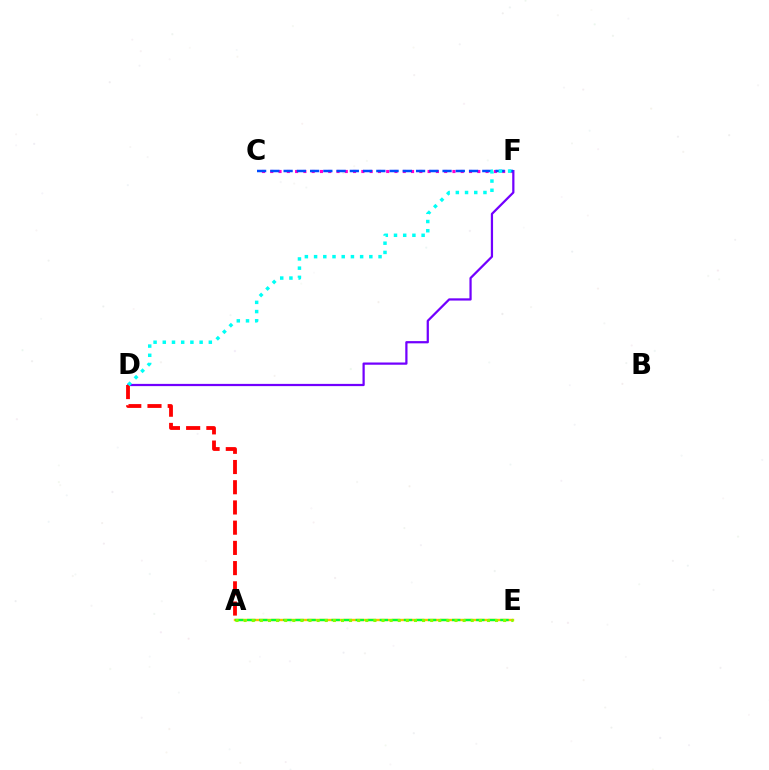{('C', 'F'): [{'color': '#ff00cf', 'line_style': 'dotted', 'thickness': 2.25}, {'color': '#004bff', 'line_style': 'dashed', 'thickness': 1.8}], ('A', 'E'): [{'color': '#ffbd00', 'line_style': 'solid', 'thickness': 1.72}, {'color': '#00ff39', 'line_style': 'dashed', 'thickness': 1.64}, {'color': '#84ff00', 'line_style': 'dotted', 'thickness': 2.2}], ('D', 'F'): [{'color': '#7200ff', 'line_style': 'solid', 'thickness': 1.61}, {'color': '#00fff6', 'line_style': 'dotted', 'thickness': 2.5}], ('A', 'D'): [{'color': '#ff0000', 'line_style': 'dashed', 'thickness': 2.75}]}